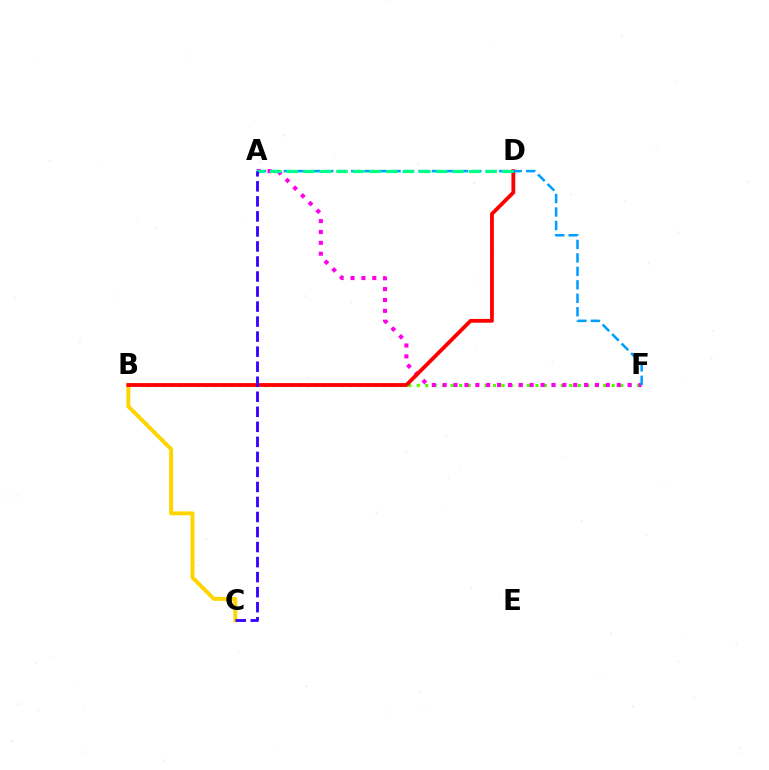{('B', 'C'): [{'color': '#ffd500', 'line_style': 'solid', 'thickness': 2.83}], ('B', 'F'): [{'color': '#4fff00', 'line_style': 'dotted', 'thickness': 2.3}], ('A', 'F'): [{'color': '#ff00ed', 'line_style': 'dotted', 'thickness': 2.96}, {'color': '#009eff', 'line_style': 'dashed', 'thickness': 1.83}], ('B', 'D'): [{'color': '#ff0000', 'line_style': 'solid', 'thickness': 2.75}], ('A', 'D'): [{'color': '#00ff86', 'line_style': 'dashed', 'thickness': 2.25}], ('A', 'C'): [{'color': '#3700ff', 'line_style': 'dashed', 'thickness': 2.04}]}